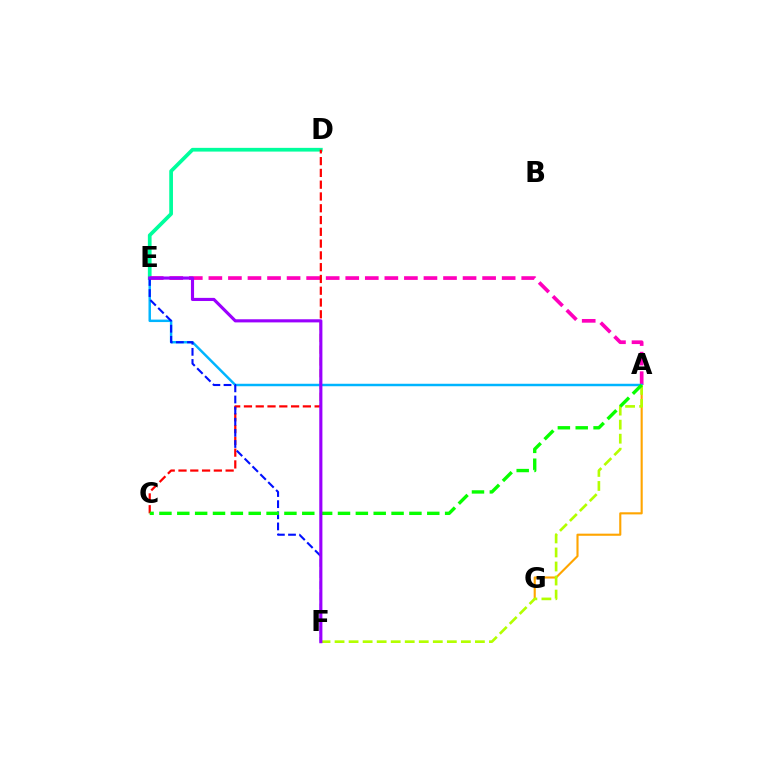{('D', 'E'): [{'color': '#00ff9d', 'line_style': 'solid', 'thickness': 2.68}], ('A', 'G'): [{'color': '#ffa500', 'line_style': 'solid', 'thickness': 1.53}], ('A', 'E'): [{'color': '#ff00bd', 'line_style': 'dashed', 'thickness': 2.66}, {'color': '#00b5ff', 'line_style': 'solid', 'thickness': 1.78}], ('C', 'D'): [{'color': '#ff0000', 'line_style': 'dashed', 'thickness': 1.6}], ('A', 'F'): [{'color': '#b3ff00', 'line_style': 'dashed', 'thickness': 1.91}], ('E', 'F'): [{'color': '#0010ff', 'line_style': 'dashed', 'thickness': 1.51}, {'color': '#9b00ff', 'line_style': 'solid', 'thickness': 2.25}], ('A', 'C'): [{'color': '#08ff00', 'line_style': 'dashed', 'thickness': 2.43}]}